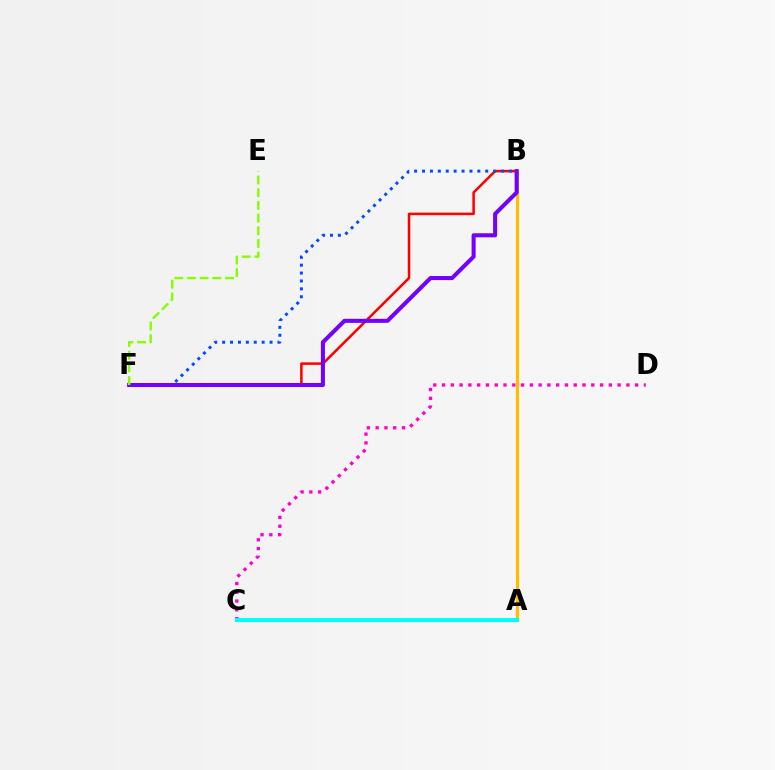{('A', 'C'): [{'color': '#00ff39', 'line_style': 'solid', 'thickness': 2.19}, {'color': '#00fff6', 'line_style': 'solid', 'thickness': 2.84}], ('A', 'B'): [{'color': '#ffbd00', 'line_style': 'solid', 'thickness': 2.27}], ('B', 'F'): [{'color': '#ff0000', 'line_style': 'solid', 'thickness': 1.82}, {'color': '#004bff', 'line_style': 'dotted', 'thickness': 2.15}, {'color': '#7200ff', 'line_style': 'solid', 'thickness': 2.92}], ('C', 'D'): [{'color': '#ff00cf', 'line_style': 'dotted', 'thickness': 2.39}], ('E', 'F'): [{'color': '#84ff00', 'line_style': 'dashed', 'thickness': 1.72}]}